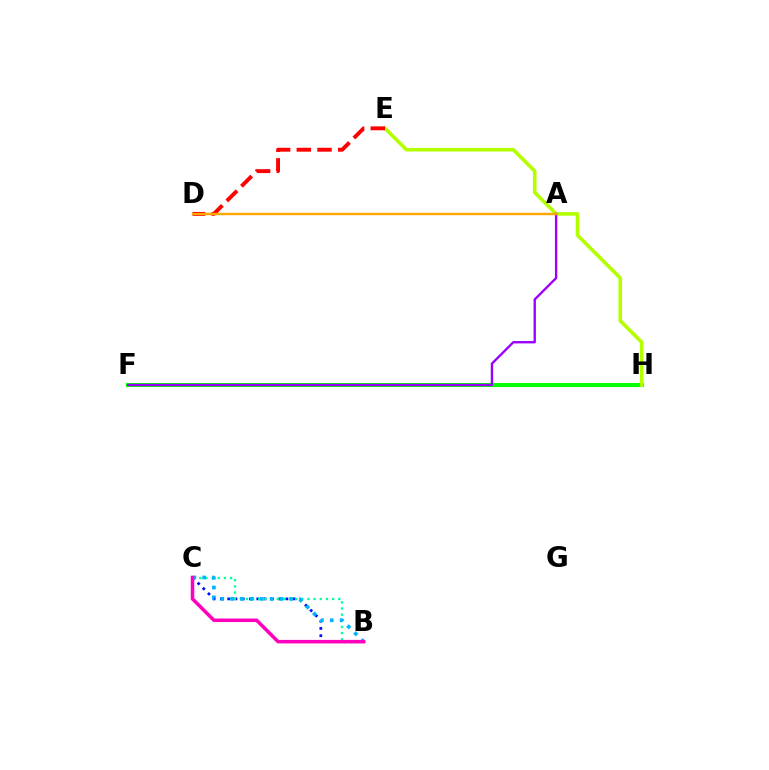{('B', 'C'): [{'color': '#0010ff', 'line_style': 'dotted', 'thickness': 1.98}, {'color': '#00ff9d', 'line_style': 'dotted', 'thickness': 1.67}, {'color': '#00b5ff', 'line_style': 'dotted', 'thickness': 2.68}, {'color': '#ff00bd', 'line_style': 'solid', 'thickness': 2.54}], ('F', 'H'): [{'color': '#08ff00', 'line_style': 'solid', 'thickness': 2.92}], ('E', 'H'): [{'color': '#b3ff00', 'line_style': 'solid', 'thickness': 2.59}], ('A', 'F'): [{'color': '#9b00ff', 'line_style': 'solid', 'thickness': 1.7}], ('D', 'E'): [{'color': '#ff0000', 'line_style': 'dashed', 'thickness': 2.81}], ('A', 'D'): [{'color': '#ffa500', 'line_style': 'solid', 'thickness': 1.72}]}